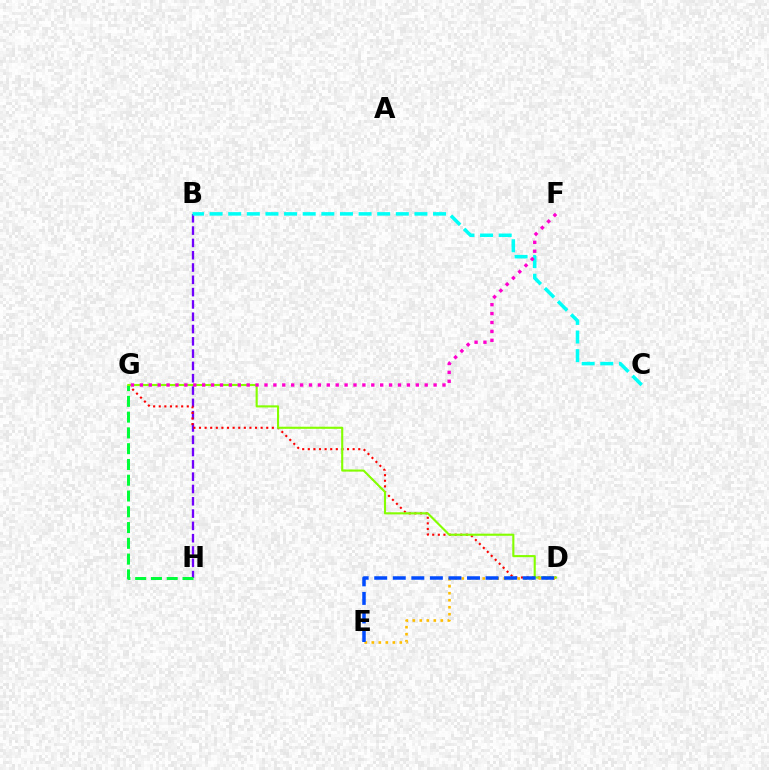{('B', 'H'): [{'color': '#7200ff', 'line_style': 'dashed', 'thickness': 1.67}], ('D', 'G'): [{'color': '#ff0000', 'line_style': 'dotted', 'thickness': 1.52}, {'color': '#84ff00', 'line_style': 'solid', 'thickness': 1.52}], ('G', 'H'): [{'color': '#00ff39', 'line_style': 'dashed', 'thickness': 2.14}], ('D', 'E'): [{'color': '#ffbd00', 'line_style': 'dotted', 'thickness': 1.9}, {'color': '#004bff', 'line_style': 'dashed', 'thickness': 2.52}], ('B', 'C'): [{'color': '#00fff6', 'line_style': 'dashed', 'thickness': 2.53}], ('F', 'G'): [{'color': '#ff00cf', 'line_style': 'dotted', 'thickness': 2.42}]}